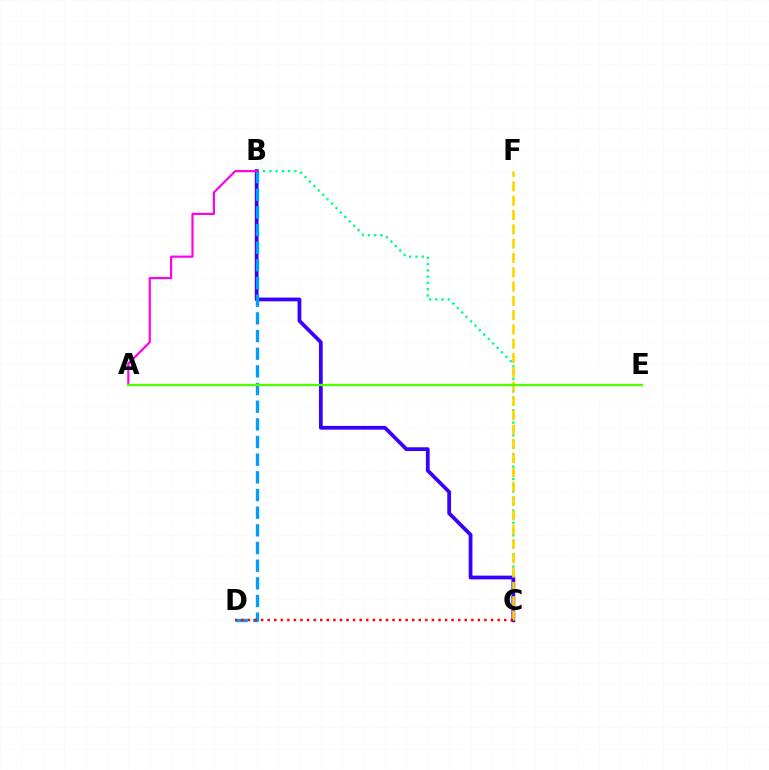{('B', 'C'): [{'color': '#00ff86', 'line_style': 'dotted', 'thickness': 1.7}, {'color': '#3700ff', 'line_style': 'solid', 'thickness': 2.71}], ('C', 'F'): [{'color': '#ffd500', 'line_style': 'dashed', 'thickness': 1.94}], ('B', 'D'): [{'color': '#009eff', 'line_style': 'dashed', 'thickness': 2.4}], ('C', 'D'): [{'color': '#ff0000', 'line_style': 'dotted', 'thickness': 1.78}], ('A', 'B'): [{'color': '#ff00ed', 'line_style': 'solid', 'thickness': 1.57}], ('A', 'E'): [{'color': '#4fff00', 'line_style': 'solid', 'thickness': 1.65}]}